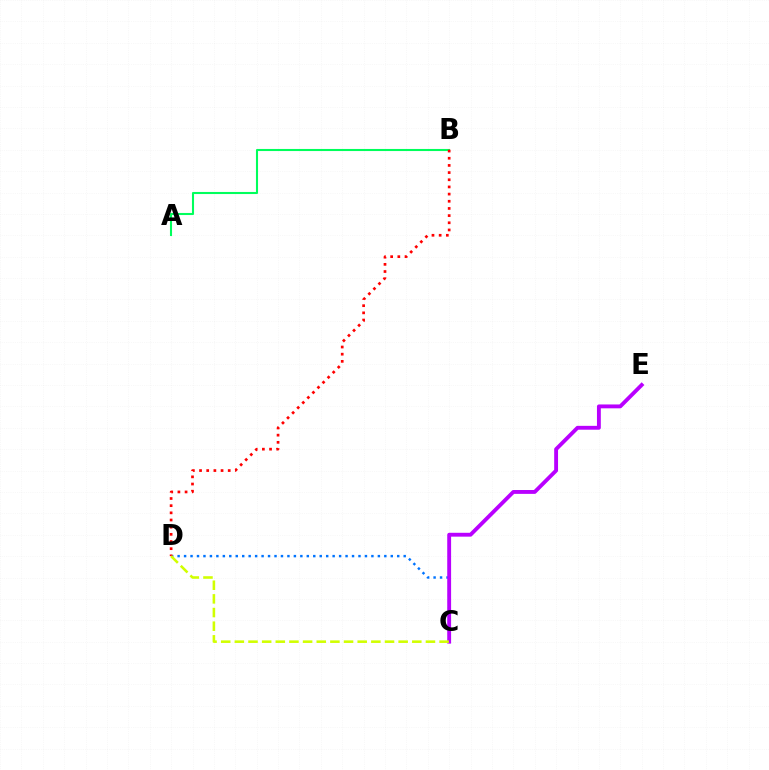{('A', 'B'): [{'color': '#00ff5c', 'line_style': 'solid', 'thickness': 1.5}], ('C', 'D'): [{'color': '#0074ff', 'line_style': 'dotted', 'thickness': 1.76}, {'color': '#d1ff00', 'line_style': 'dashed', 'thickness': 1.85}], ('B', 'D'): [{'color': '#ff0000', 'line_style': 'dotted', 'thickness': 1.95}], ('C', 'E'): [{'color': '#b900ff', 'line_style': 'solid', 'thickness': 2.78}]}